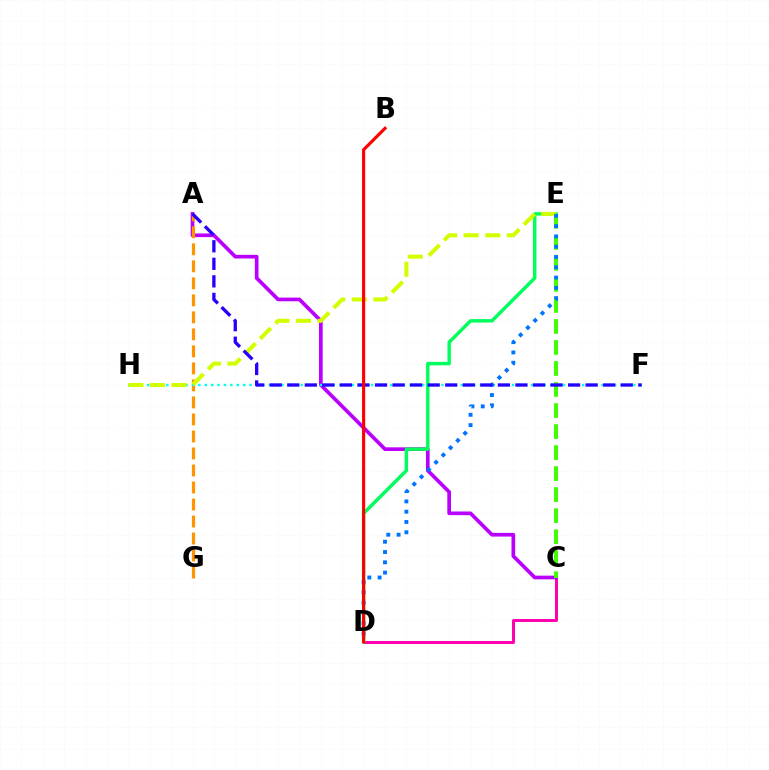{('C', 'D'): [{'color': '#ff00ac', 'line_style': 'solid', 'thickness': 2.14}], ('A', 'C'): [{'color': '#b900ff', 'line_style': 'solid', 'thickness': 2.66}], ('A', 'G'): [{'color': '#ff9400', 'line_style': 'dashed', 'thickness': 2.31}], ('C', 'E'): [{'color': '#3dff00', 'line_style': 'dashed', 'thickness': 2.86}], ('D', 'E'): [{'color': '#00ff5c', 'line_style': 'solid', 'thickness': 2.47}, {'color': '#0074ff', 'line_style': 'dotted', 'thickness': 2.8}], ('F', 'H'): [{'color': '#00fff6', 'line_style': 'dotted', 'thickness': 1.74}], ('E', 'H'): [{'color': '#d1ff00', 'line_style': 'dashed', 'thickness': 2.93}], ('A', 'F'): [{'color': '#2500ff', 'line_style': 'dashed', 'thickness': 2.38}], ('B', 'D'): [{'color': '#ff0000', 'line_style': 'solid', 'thickness': 2.26}]}